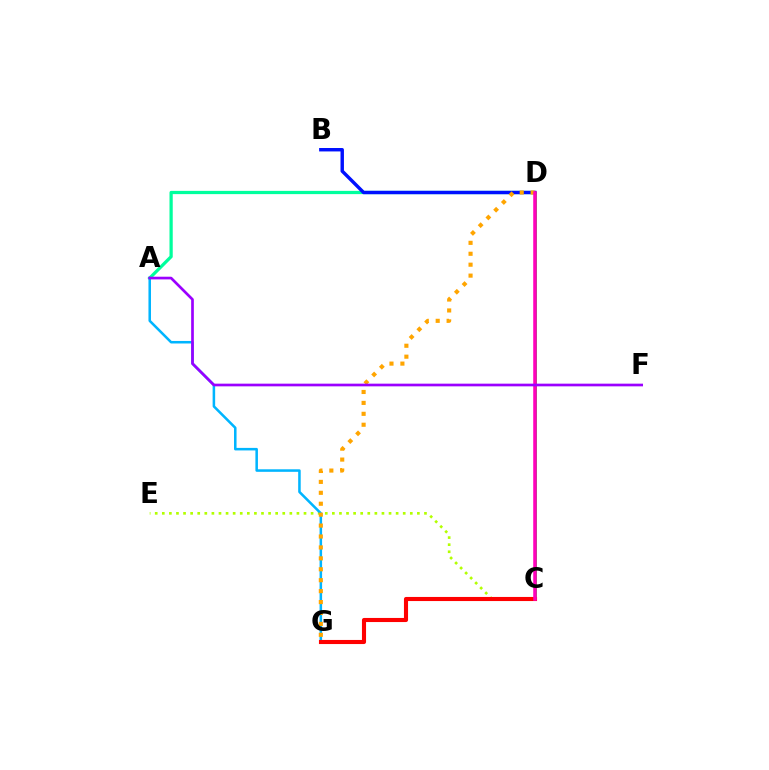{('C', 'E'): [{'color': '#b3ff00', 'line_style': 'dotted', 'thickness': 1.93}], ('C', 'D'): [{'color': '#08ff00', 'line_style': 'solid', 'thickness': 2.07}, {'color': '#ff00bd', 'line_style': 'solid', 'thickness': 2.56}], ('A', 'D'): [{'color': '#00ff9d', 'line_style': 'solid', 'thickness': 2.34}], ('A', 'G'): [{'color': '#00b5ff', 'line_style': 'solid', 'thickness': 1.82}], ('B', 'D'): [{'color': '#0010ff', 'line_style': 'solid', 'thickness': 2.47}], ('D', 'G'): [{'color': '#ffa500', 'line_style': 'dotted', 'thickness': 2.97}], ('C', 'G'): [{'color': '#ff0000', 'line_style': 'solid', 'thickness': 2.95}], ('A', 'F'): [{'color': '#9b00ff', 'line_style': 'solid', 'thickness': 1.93}]}